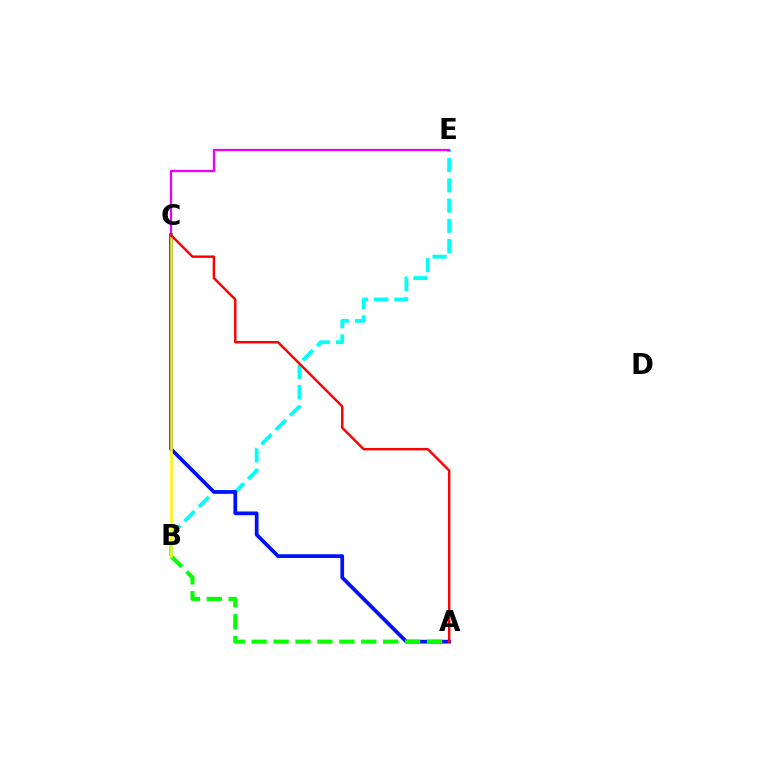{('B', 'E'): [{'color': '#00fff6', 'line_style': 'dashed', 'thickness': 2.75}], ('C', 'E'): [{'color': '#ee00ff', 'line_style': 'solid', 'thickness': 1.64}], ('A', 'C'): [{'color': '#0010ff', 'line_style': 'solid', 'thickness': 2.68}, {'color': '#ff0000', 'line_style': 'solid', 'thickness': 1.77}], ('A', 'B'): [{'color': '#08ff00', 'line_style': 'dashed', 'thickness': 2.98}], ('B', 'C'): [{'color': '#fcf500', 'line_style': 'solid', 'thickness': 1.82}]}